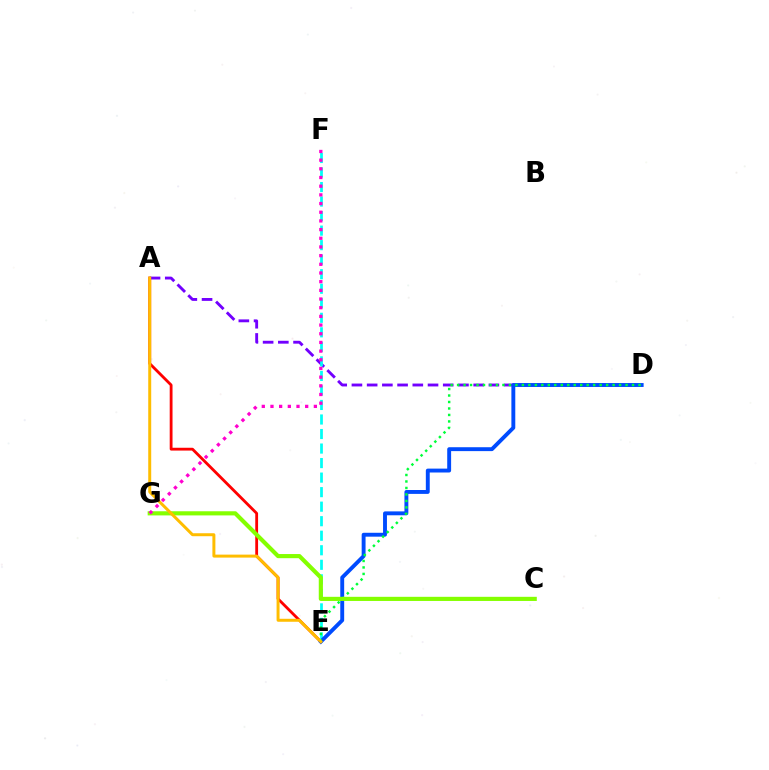{('A', 'E'): [{'color': '#ff0000', 'line_style': 'solid', 'thickness': 2.03}, {'color': '#ffbd00', 'line_style': 'solid', 'thickness': 2.14}], ('A', 'D'): [{'color': '#7200ff', 'line_style': 'dashed', 'thickness': 2.07}], ('E', 'F'): [{'color': '#00fff6', 'line_style': 'dashed', 'thickness': 1.97}], ('D', 'E'): [{'color': '#004bff', 'line_style': 'solid', 'thickness': 2.8}, {'color': '#00ff39', 'line_style': 'dotted', 'thickness': 1.76}], ('C', 'G'): [{'color': '#84ff00', 'line_style': 'solid', 'thickness': 2.98}], ('F', 'G'): [{'color': '#ff00cf', 'line_style': 'dotted', 'thickness': 2.36}]}